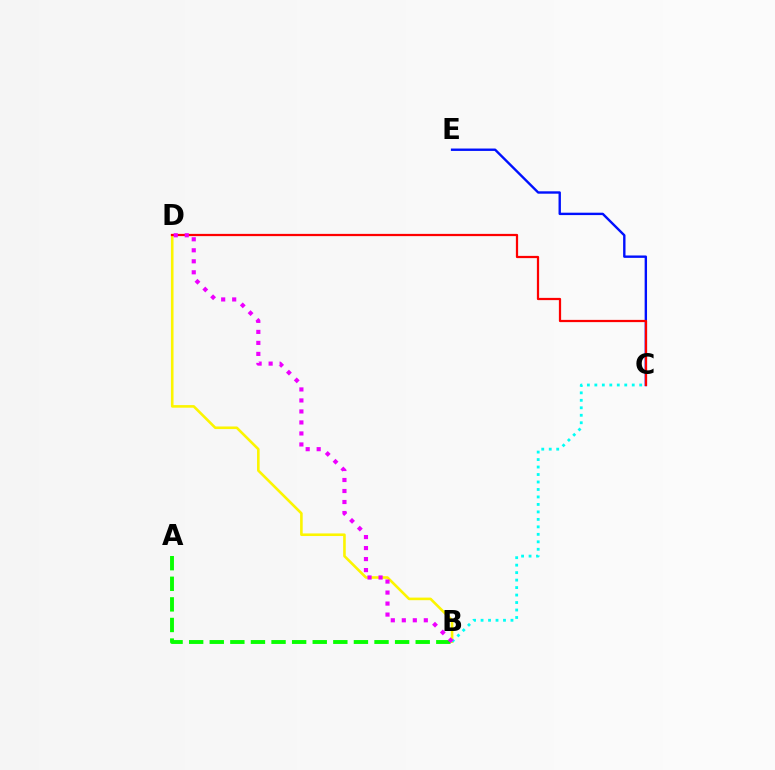{('C', 'E'): [{'color': '#0010ff', 'line_style': 'solid', 'thickness': 1.72}], ('B', 'D'): [{'color': '#fcf500', 'line_style': 'solid', 'thickness': 1.87}, {'color': '#ee00ff', 'line_style': 'dotted', 'thickness': 2.99}], ('C', 'D'): [{'color': '#ff0000', 'line_style': 'solid', 'thickness': 1.61}], ('A', 'B'): [{'color': '#08ff00', 'line_style': 'dashed', 'thickness': 2.8}], ('B', 'C'): [{'color': '#00fff6', 'line_style': 'dotted', 'thickness': 2.03}]}